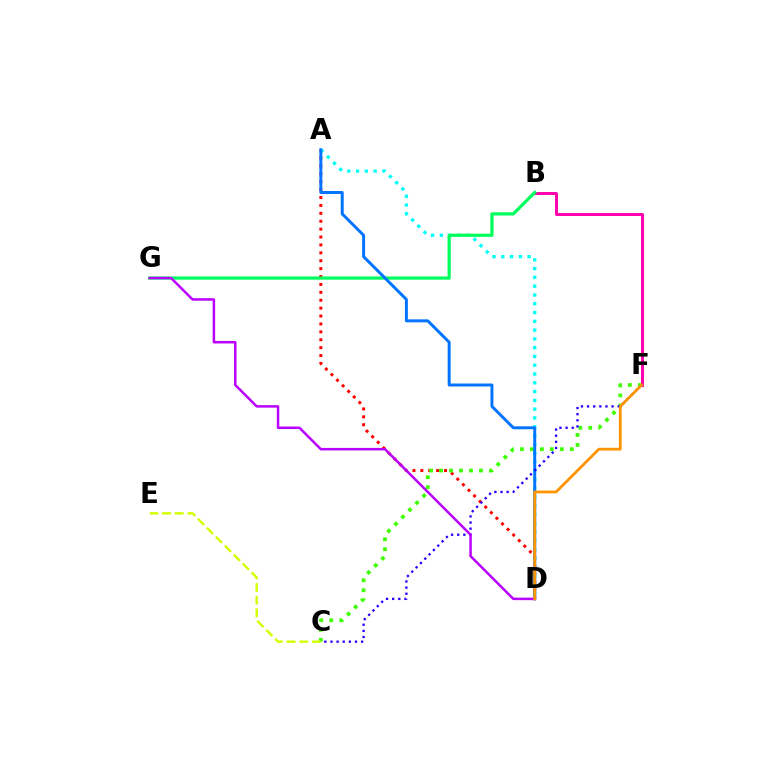{('A', 'D'): [{'color': '#ff0000', 'line_style': 'dotted', 'thickness': 2.15}, {'color': '#00fff6', 'line_style': 'dotted', 'thickness': 2.39}, {'color': '#0074ff', 'line_style': 'solid', 'thickness': 2.13}], ('C', 'F'): [{'color': '#3dff00', 'line_style': 'dotted', 'thickness': 2.71}, {'color': '#2500ff', 'line_style': 'dotted', 'thickness': 1.66}], ('B', 'F'): [{'color': '#ff00ac', 'line_style': 'solid', 'thickness': 2.12}], ('C', 'E'): [{'color': '#d1ff00', 'line_style': 'dashed', 'thickness': 1.72}], ('B', 'G'): [{'color': '#00ff5c', 'line_style': 'solid', 'thickness': 2.31}], ('D', 'G'): [{'color': '#b900ff', 'line_style': 'solid', 'thickness': 1.79}], ('D', 'F'): [{'color': '#ff9400', 'line_style': 'solid', 'thickness': 2.0}]}